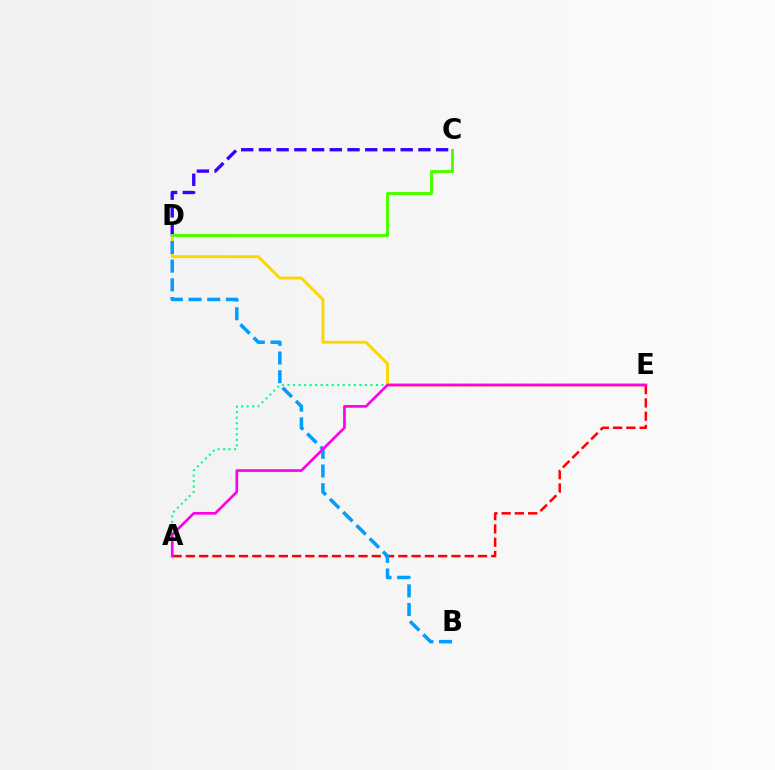{('D', 'E'): [{'color': '#ffd500', 'line_style': 'solid', 'thickness': 2.08}], ('C', 'D'): [{'color': '#3700ff', 'line_style': 'dashed', 'thickness': 2.41}, {'color': '#4fff00', 'line_style': 'solid', 'thickness': 2.16}], ('A', 'E'): [{'color': '#ff0000', 'line_style': 'dashed', 'thickness': 1.8}, {'color': '#00ff86', 'line_style': 'dotted', 'thickness': 1.5}, {'color': '#ff00ed', 'line_style': 'solid', 'thickness': 1.93}], ('B', 'D'): [{'color': '#009eff', 'line_style': 'dashed', 'thickness': 2.54}]}